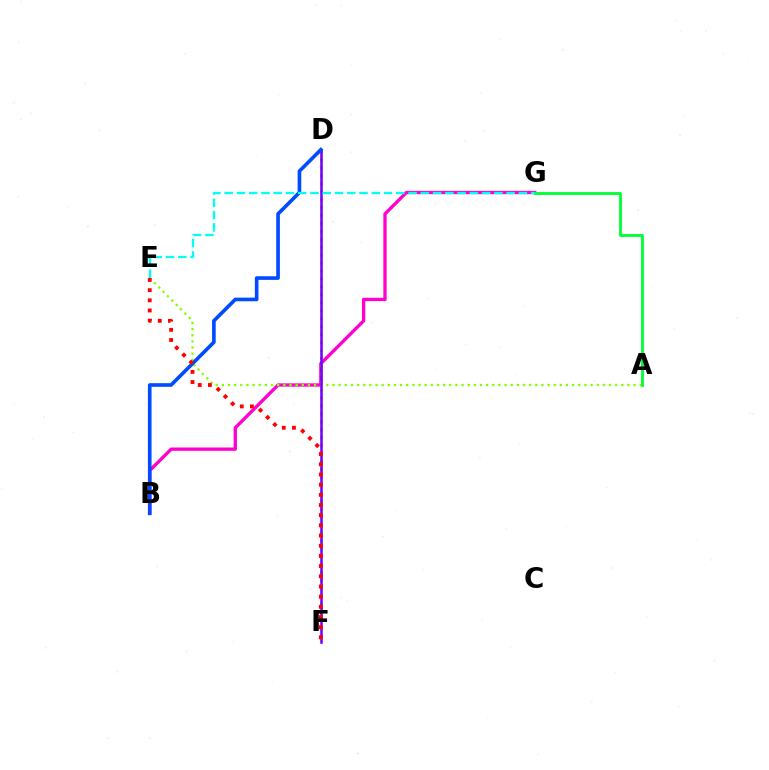{('B', 'G'): [{'color': '#ff00cf', 'line_style': 'solid', 'thickness': 2.39}], ('D', 'F'): [{'color': '#ffbd00', 'line_style': 'dotted', 'thickness': 2.16}, {'color': '#7200ff', 'line_style': 'solid', 'thickness': 1.83}], ('A', 'E'): [{'color': '#84ff00', 'line_style': 'dotted', 'thickness': 1.67}], ('B', 'D'): [{'color': '#004bff', 'line_style': 'solid', 'thickness': 2.62}], ('A', 'G'): [{'color': '#00ff39', 'line_style': 'solid', 'thickness': 2.06}], ('E', 'G'): [{'color': '#00fff6', 'line_style': 'dashed', 'thickness': 1.67}], ('E', 'F'): [{'color': '#ff0000', 'line_style': 'dotted', 'thickness': 2.77}]}